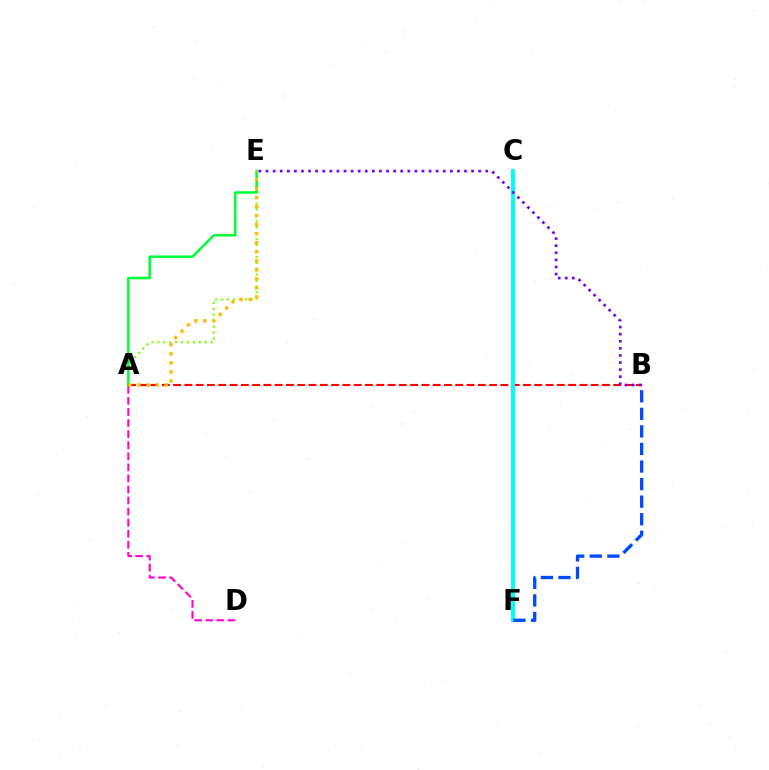{('A', 'B'): [{'color': '#ff0000', 'line_style': 'dashed', 'thickness': 1.53}], ('A', 'E'): [{'color': '#84ff00', 'line_style': 'dotted', 'thickness': 1.61}, {'color': '#00ff39', 'line_style': 'solid', 'thickness': 1.81}, {'color': '#ffbd00', 'line_style': 'dotted', 'thickness': 2.45}], ('C', 'F'): [{'color': '#00fff6', 'line_style': 'solid', 'thickness': 2.85}], ('A', 'D'): [{'color': '#ff00cf', 'line_style': 'dashed', 'thickness': 1.5}], ('B', 'F'): [{'color': '#004bff', 'line_style': 'dashed', 'thickness': 2.39}], ('B', 'E'): [{'color': '#7200ff', 'line_style': 'dotted', 'thickness': 1.93}]}